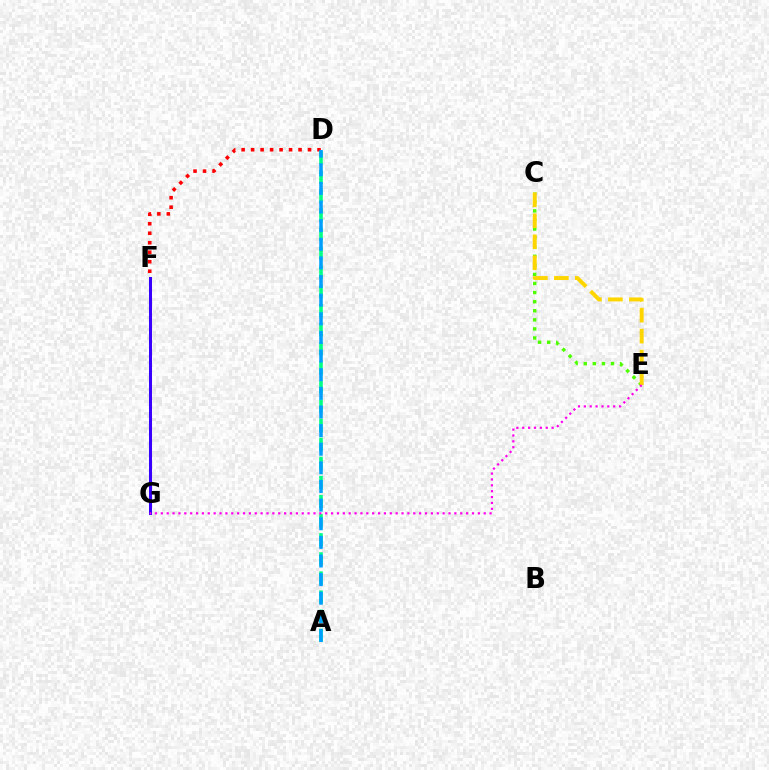{('C', 'E'): [{'color': '#4fff00', 'line_style': 'dotted', 'thickness': 2.47}, {'color': '#ffd500', 'line_style': 'dashed', 'thickness': 2.85}], ('D', 'F'): [{'color': '#ff0000', 'line_style': 'dotted', 'thickness': 2.58}], ('F', 'G'): [{'color': '#3700ff', 'line_style': 'solid', 'thickness': 2.17}], ('A', 'D'): [{'color': '#00ff86', 'line_style': 'dashed', 'thickness': 2.59}, {'color': '#009eff', 'line_style': 'dashed', 'thickness': 2.53}], ('E', 'G'): [{'color': '#ff00ed', 'line_style': 'dotted', 'thickness': 1.6}]}